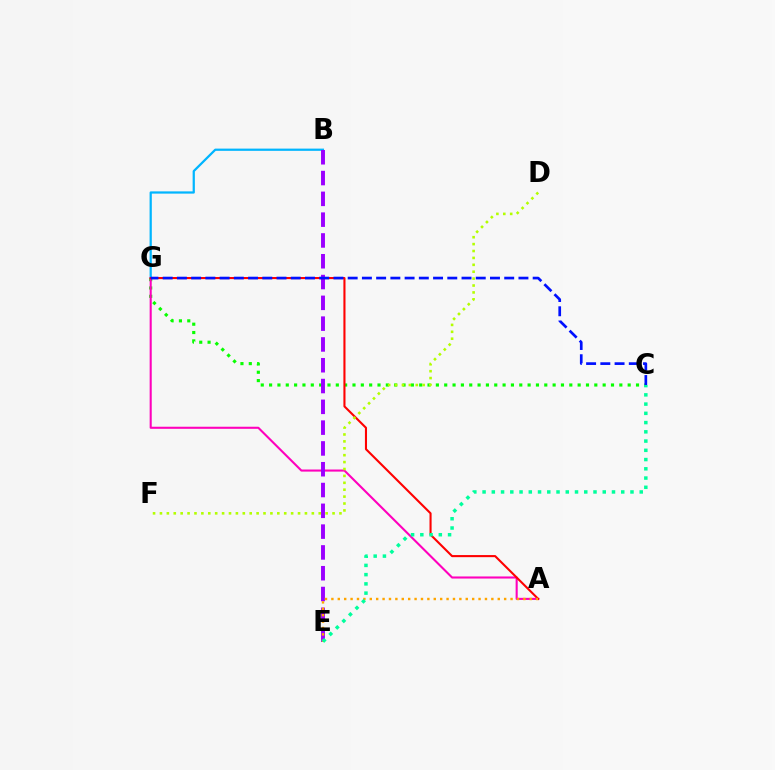{('B', 'G'): [{'color': '#00b5ff', 'line_style': 'solid', 'thickness': 1.61}], ('C', 'G'): [{'color': '#08ff00', 'line_style': 'dotted', 'thickness': 2.27}, {'color': '#0010ff', 'line_style': 'dashed', 'thickness': 1.93}], ('A', 'G'): [{'color': '#ff00bd', 'line_style': 'solid', 'thickness': 1.5}, {'color': '#ff0000', 'line_style': 'solid', 'thickness': 1.51}], ('B', 'E'): [{'color': '#9b00ff', 'line_style': 'dashed', 'thickness': 2.83}], ('A', 'E'): [{'color': '#ffa500', 'line_style': 'dotted', 'thickness': 1.74}], ('D', 'F'): [{'color': '#b3ff00', 'line_style': 'dotted', 'thickness': 1.88}], ('C', 'E'): [{'color': '#00ff9d', 'line_style': 'dotted', 'thickness': 2.51}]}